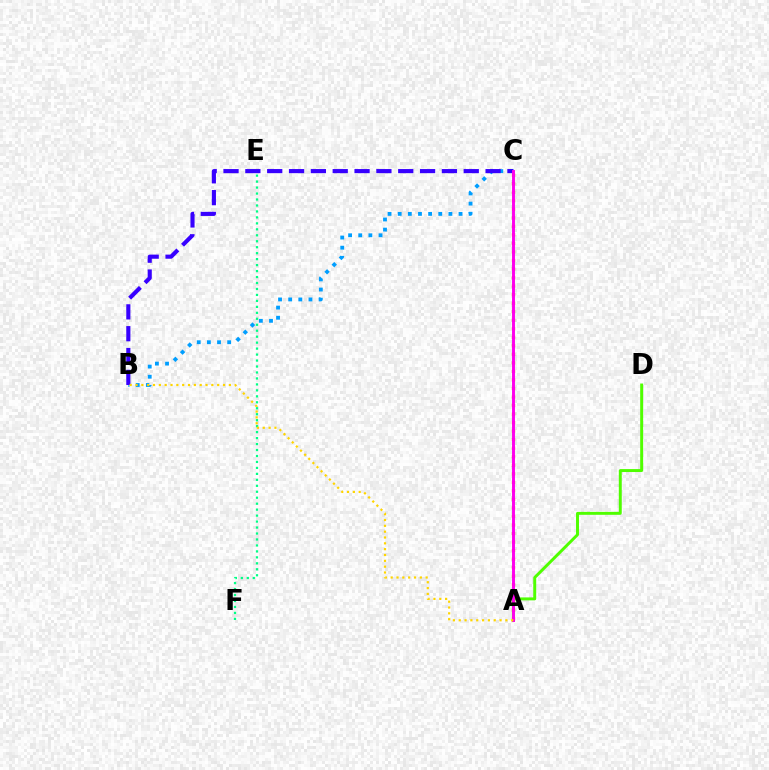{('B', 'C'): [{'color': '#009eff', 'line_style': 'dotted', 'thickness': 2.76}, {'color': '#3700ff', 'line_style': 'dashed', 'thickness': 2.97}], ('A', 'D'): [{'color': '#4fff00', 'line_style': 'solid', 'thickness': 2.12}], ('E', 'F'): [{'color': '#00ff86', 'line_style': 'dotted', 'thickness': 1.62}], ('A', 'C'): [{'color': '#ff0000', 'line_style': 'dotted', 'thickness': 2.32}, {'color': '#ff00ed', 'line_style': 'solid', 'thickness': 2.11}], ('A', 'B'): [{'color': '#ffd500', 'line_style': 'dotted', 'thickness': 1.58}]}